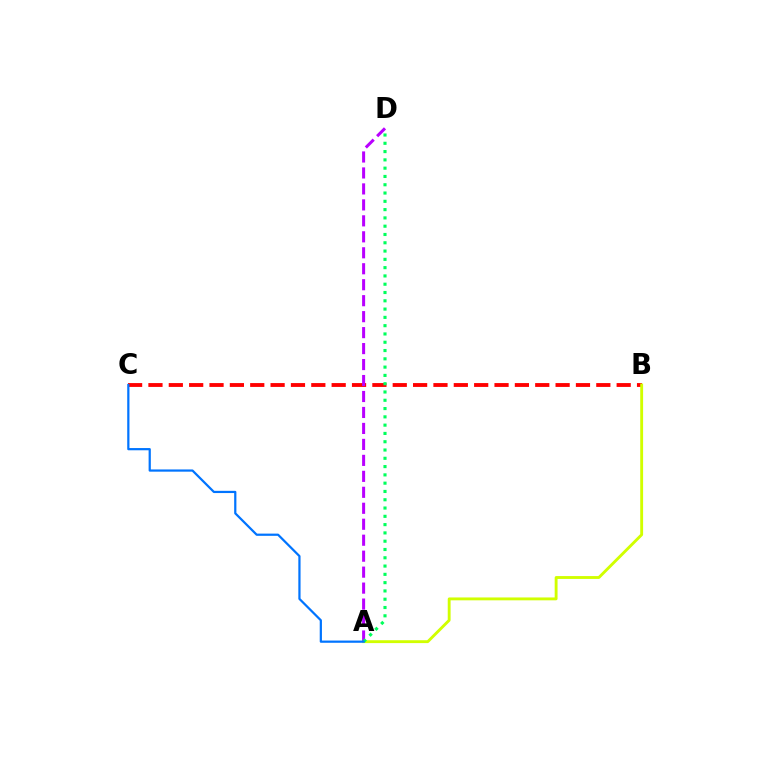{('B', 'C'): [{'color': '#ff0000', 'line_style': 'dashed', 'thickness': 2.77}], ('A', 'B'): [{'color': '#d1ff00', 'line_style': 'solid', 'thickness': 2.07}], ('A', 'D'): [{'color': '#b900ff', 'line_style': 'dashed', 'thickness': 2.17}, {'color': '#00ff5c', 'line_style': 'dotted', 'thickness': 2.25}], ('A', 'C'): [{'color': '#0074ff', 'line_style': 'solid', 'thickness': 1.6}]}